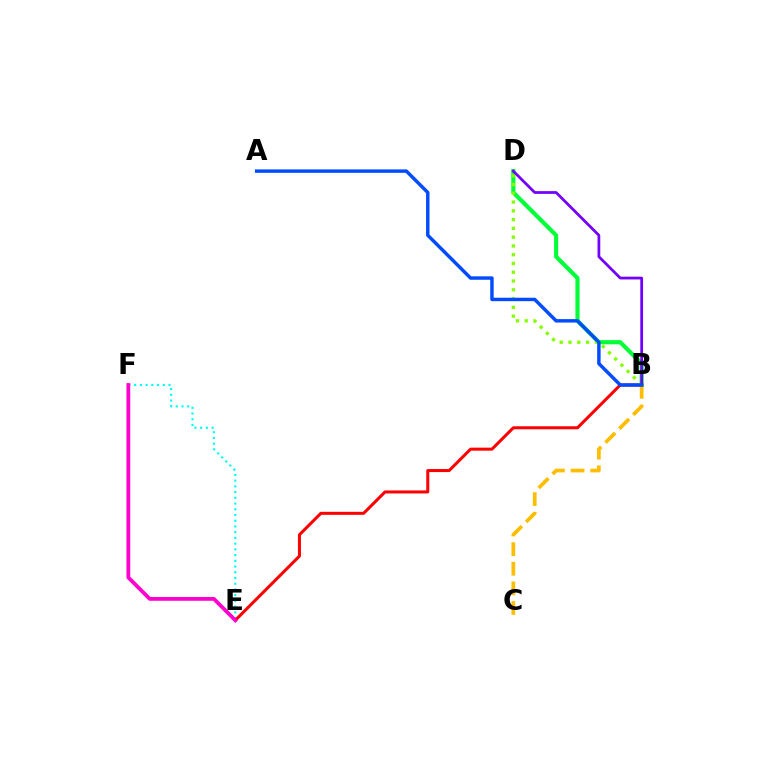{('E', 'F'): [{'color': '#00fff6', 'line_style': 'dotted', 'thickness': 1.56}, {'color': '#ff00cf', 'line_style': 'solid', 'thickness': 2.72}], ('B', 'D'): [{'color': '#00ff39', 'line_style': 'solid', 'thickness': 2.99}, {'color': '#84ff00', 'line_style': 'dotted', 'thickness': 2.38}, {'color': '#7200ff', 'line_style': 'solid', 'thickness': 1.98}], ('B', 'E'): [{'color': '#ff0000', 'line_style': 'solid', 'thickness': 2.18}], ('B', 'C'): [{'color': '#ffbd00', 'line_style': 'dashed', 'thickness': 2.67}], ('A', 'B'): [{'color': '#004bff', 'line_style': 'solid', 'thickness': 2.48}]}